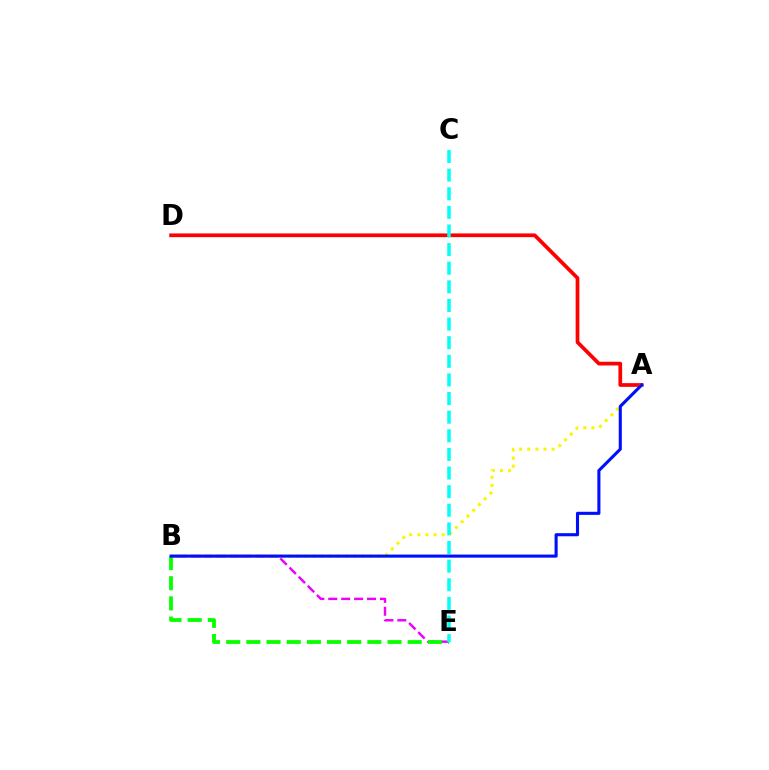{('B', 'E'): [{'color': '#ee00ff', 'line_style': 'dashed', 'thickness': 1.76}, {'color': '#08ff00', 'line_style': 'dashed', 'thickness': 2.74}], ('A', 'D'): [{'color': '#ff0000', 'line_style': 'solid', 'thickness': 2.67}], ('A', 'B'): [{'color': '#fcf500', 'line_style': 'dotted', 'thickness': 2.2}, {'color': '#0010ff', 'line_style': 'solid', 'thickness': 2.23}], ('C', 'E'): [{'color': '#00fff6', 'line_style': 'dashed', 'thickness': 2.53}]}